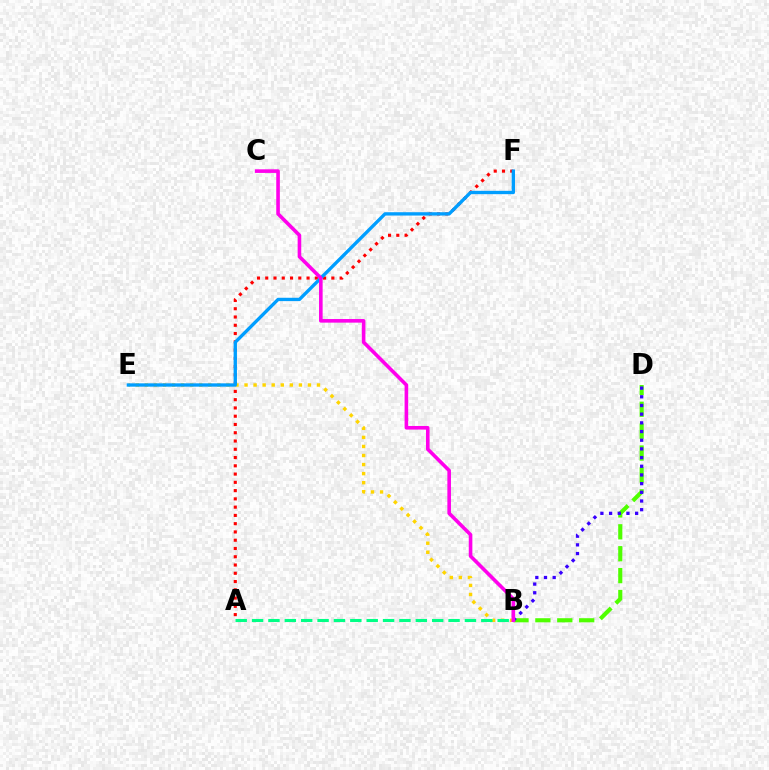{('A', 'F'): [{'color': '#ff0000', 'line_style': 'dotted', 'thickness': 2.25}], ('B', 'E'): [{'color': '#ffd500', 'line_style': 'dotted', 'thickness': 2.46}], ('B', 'D'): [{'color': '#4fff00', 'line_style': 'dashed', 'thickness': 2.98}, {'color': '#3700ff', 'line_style': 'dotted', 'thickness': 2.36}], ('E', 'F'): [{'color': '#009eff', 'line_style': 'solid', 'thickness': 2.4}], ('A', 'B'): [{'color': '#00ff86', 'line_style': 'dashed', 'thickness': 2.22}], ('B', 'C'): [{'color': '#ff00ed', 'line_style': 'solid', 'thickness': 2.59}]}